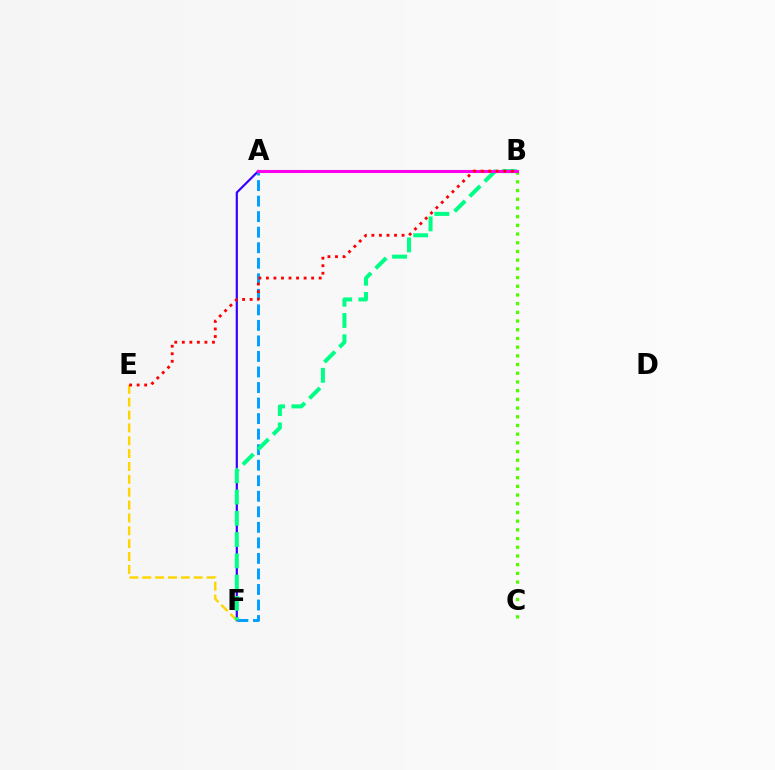{('A', 'F'): [{'color': '#3700ff', 'line_style': 'solid', 'thickness': 1.58}, {'color': '#009eff', 'line_style': 'dashed', 'thickness': 2.11}], ('E', 'F'): [{'color': '#ffd500', 'line_style': 'dashed', 'thickness': 1.75}], ('B', 'C'): [{'color': '#4fff00', 'line_style': 'dotted', 'thickness': 2.36}], ('B', 'F'): [{'color': '#00ff86', 'line_style': 'dashed', 'thickness': 2.89}], ('A', 'B'): [{'color': '#ff00ed', 'line_style': 'solid', 'thickness': 2.21}], ('B', 'E'): [{'color': '#ff0000', 'line_style': 'dotted', 'thickness': 2.05}]}